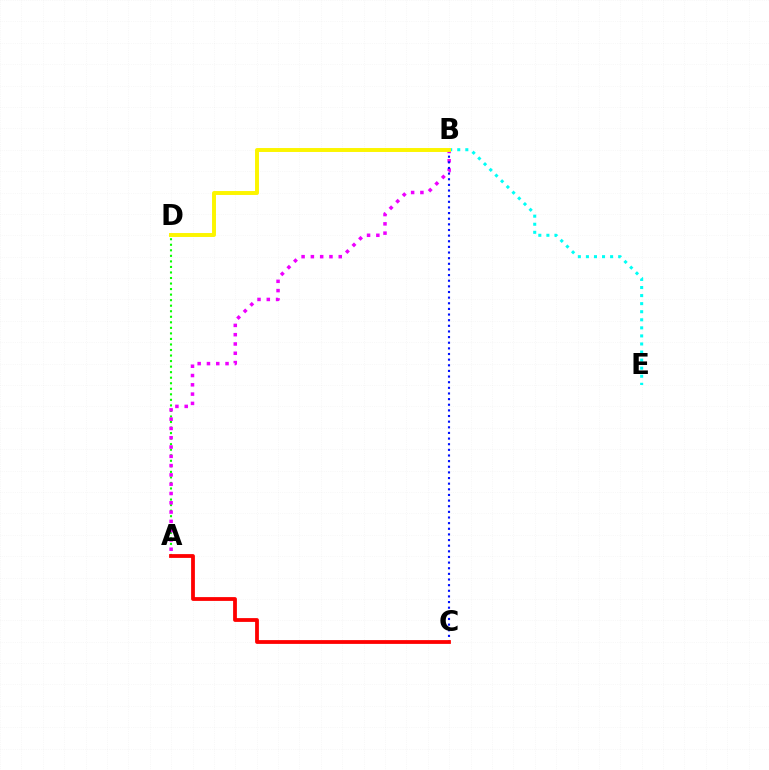{('A', 'D'): [{'color': '#08ff00', 'line_style': 'dotted', 'thickness': 1.5}], ('A', 'B'): [{'color': '#ee00ff', 'line_style': 'dotted', 'thickness': 2.52}], ('B', 'E'): [{'color': '#00fff6', 'line_style': 'dotted', 'thickness': 2.19}], ('B', 'C'): [{'color': '#0010ff', 'line_style': 'dotted', 'thickness': 1.53}], ('B', 'D'): [{'color': '#fcf500', 'line_style': 'solid', 'thickness': 2.83}], ('A', 'C'): [{'color': '#ff0000', 'line_style': 'solid', 'thickness': 2.73}]}